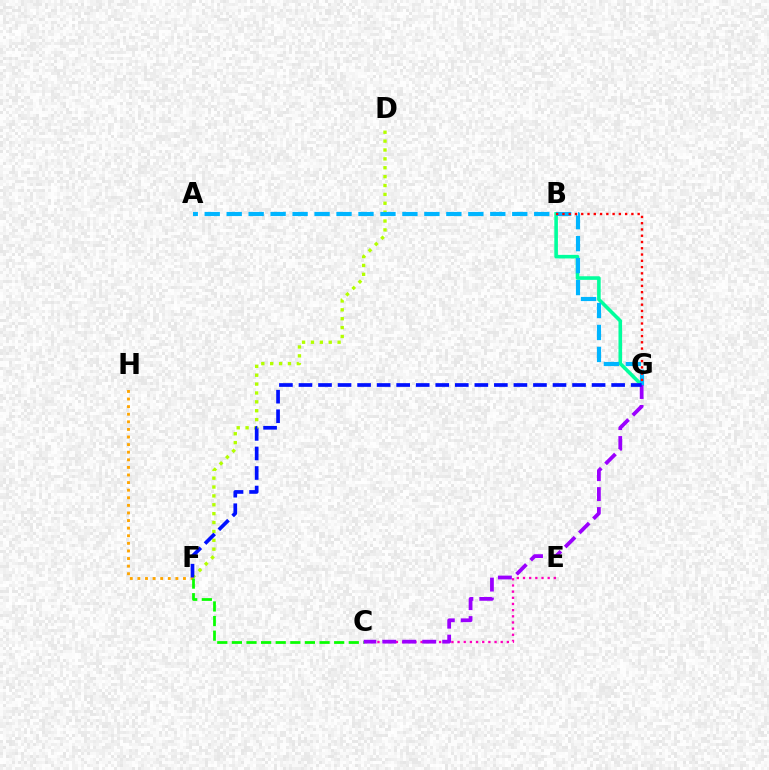{('B', 'G'): [{'color': '#00ff9d', 'line_style': 'solid', 'thickness': 2.59}, {'color': '#ff0000', 'line_style': 'dotted', 'thickness': 1.7}], ('D', 'F'): [{'color': '#b3ff00', 'line_style': 'dotted', 'thickness': 2.41}], ('F', 'H'): [{'color': '#ffa500', 'line_style': 'dotted', 'thickness': 2.06}], ('C', 'F'): [{'color': '#08ff00', 'line_style': 'dashed', 'thickness': 1.99}], ('C', 'E'): [{'color': '#ff00bd', 'line_style': 'dotted', 'thickness': 1.67}], ('A', 'G'): [{'color': '#00b5ff', 'line_style': 'dashed', 'thickness': 2.98}], ('C', 'G'): [{'color': '#9b00ff', 'line_style': 'dashed', 'thickness': 2.71}], ('F', 'G'): [{'color': '#0010ff', 'line_style': 'dashed', 'thickness': 2.65}]}